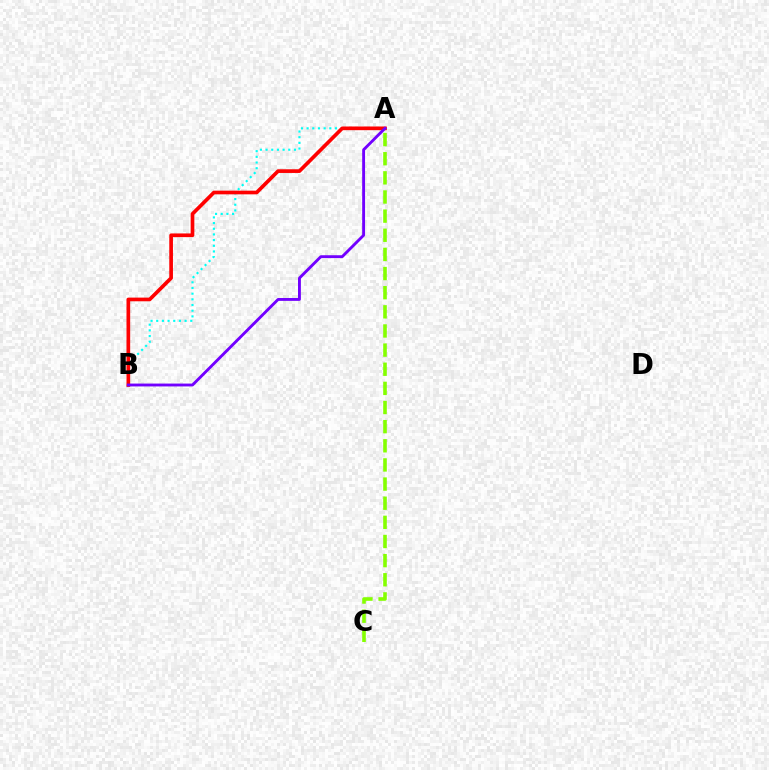{('A', 'C'): [{'color': '#84ff00', 'line_style': 'dashed', 'thickness': 2.6}], ('A', 'B'): [{'color': '#00fff6', 'line_style': 'dotted', 'thickness': 1.54}, {'color': '#ff0000', 'line_style': 'solid', 'thickness': 2.65}, {'color': '#7200ff', 'line_style': 'solid', 'thickness': 2.06}]}